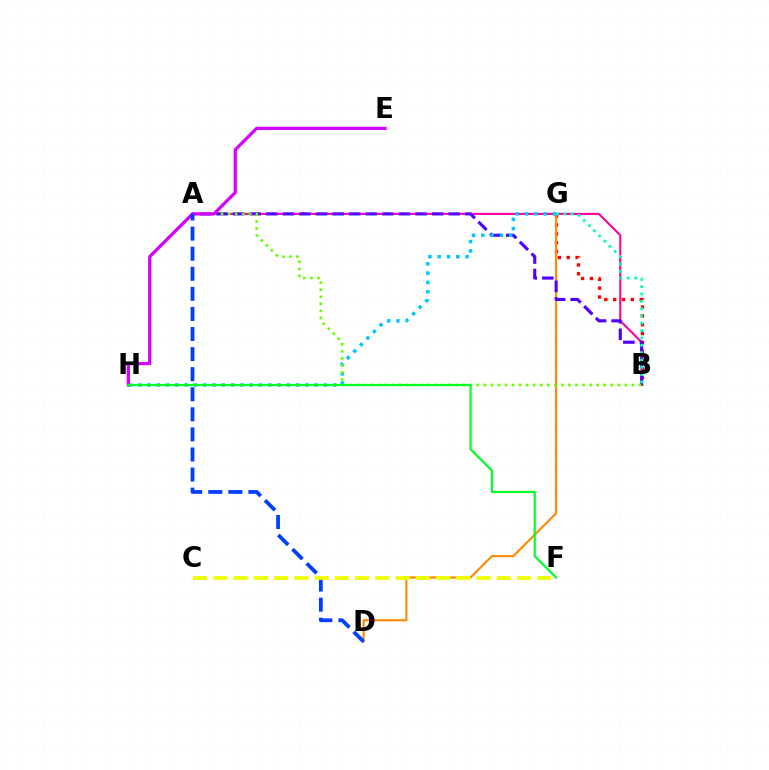{('B', 'G'): [{'color': '#ff0000', 'line_style': 'dotted', 'thickness': 2.4}, {'color': '#00ffaf', 'line_style': 'dotted', 'thickness': 1.99}], ('D', 'G'): [{'color': '#ff8800', 'line_style': 'solid', 'thickness': 1.52}], ('A', 'B'): [{'color': '#ff00a0', 'line_style': 'solid', 'thickness': 1.51}, {'color': '#4f00ff', 'line_style': 'dashed', 'thickness': 2.25}, {'color': '#66ff00', 'line_style': 'dotted', 'thickness': 1.92}], ('G', 'H'): [{'color': '#00c7ff', 'line_style': 'dotted', 'thickness': 2.52}], ('E', 'H'): [{'color': '#d600ff', 'line_style': 'solid', 'thickness': 2.31}], ('A', 'D'): [{'color': '#003fff', 'line_style': 'dashed', 'thickness': 2.73}], ('C', 'F'): [{'color': '#eeff00', 'line_style': 'dashed', 'thickness': 2.75}], ('F', 'H'): [{'color': '#00ff27', 'line_style': 'solid', 'thickness': 1.59}]}